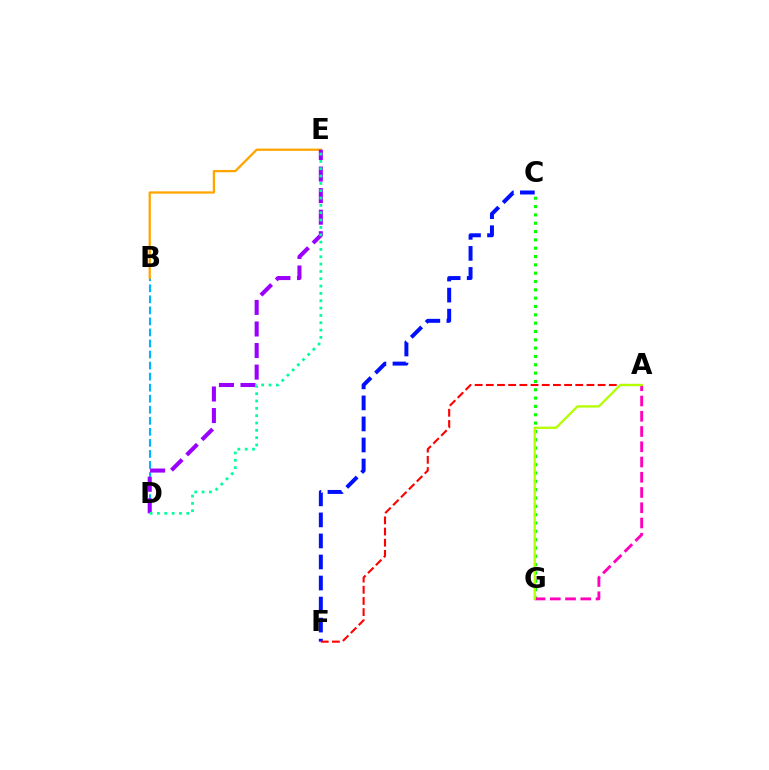{('C', 'G'): [{'color': '#08ff00', 'line_style': 'dotted', 'thickness': 2.26}], ('C', 'F'): [{'color': '#0010ff', 'line_style': 'dashed', 'thickness': 2.86}], ('B', 'D'): [{'color': '#00b5ff', 'line_style': 'dashed', 'thickness': 1.5}], ('A', 'G'): [{'color': '#ff00bd', 'line_style': 'dashed', 'thickness': 2.07}, {'color': '#b3ff00', 'line_style': 'solid', 'thickness': 1.65}], ('A', 'F'): [{'color': '#ff0000', 'line_style': 'dashed', 'thickness': 1.52}], ('B', 'E'): [{'color': '#ffa500', 'line_style': 'solid', 'thickness': 1.64}], ('D', 'E'): [{'color': '#9b00ff', 'line_style': 'dashed', 'thickness': 2.93}, {'color': '#00ff9d', 'line_style': 'dotted', 'thickness': 1.99}]}